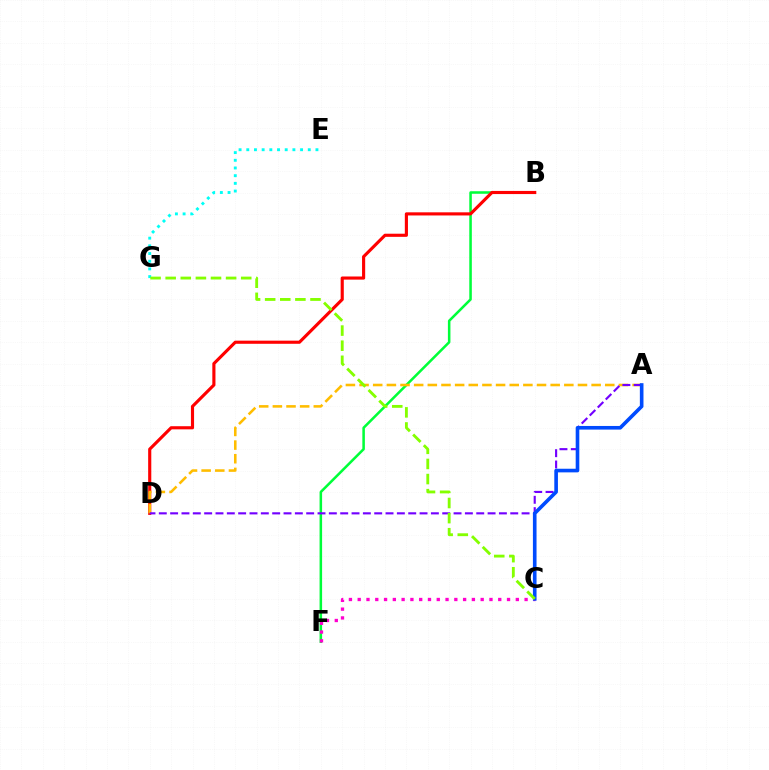{('B', 'F'): [{'color': '#00ff39', 'line_style': 'solid', 'thickness': 1.83}], ('C', 'F'): [{'color': '#ff00cf', 'line_style': 'dotted', 'thickness': 2.39}], ('E', 'G'): [{'color': '#00fff6', 'line_style': 'dotted', 'thickness': 2.09}], ('B', 'D'): [{'color': '#ff0000', 'line_style': 'solid', 'thickness': 2.26}], ('A', 'D'): [{'color': '#ffbd00', 'line_style': 'dashed', 'thickness': 1.85}, {'color': '#7200ff', 'line_style': 'dashed', 'thickness': 1.54}], ('A', 'C'): [{'color': '#004bff', 'line_style': 'solid', 'thickness': 2.61}], ('C', 'G'): [{'color': '#84ff00', 'line_style': 'dashed', 'thickness': 2.05}]}